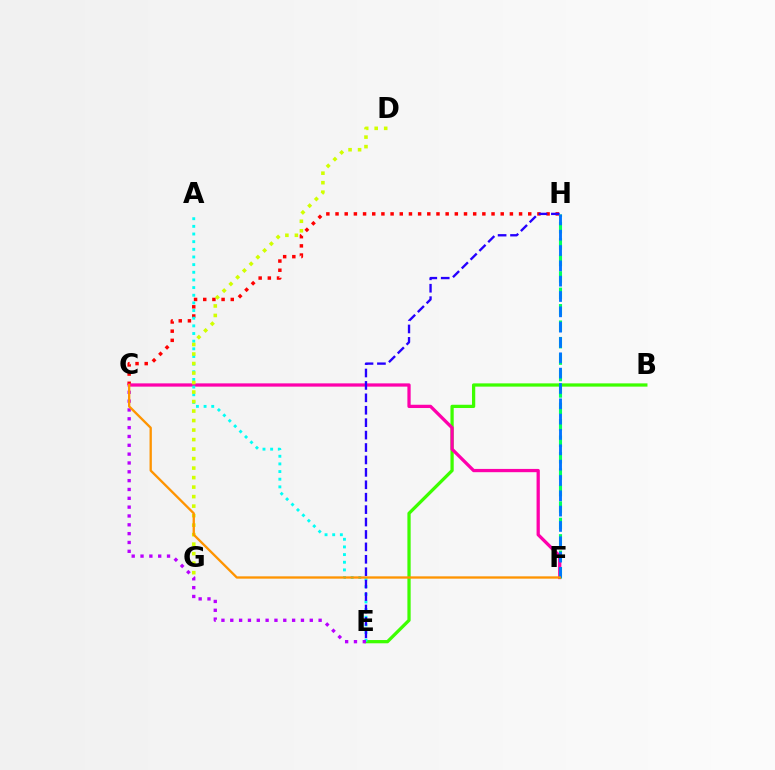{('C', 'H'): [{'color': '#ff0000', 'line_style': 'dotted', 'thickness': 2.49}], ('B', 'E'): [{'color': '#3dff00', 'line_style': 'solid', 'thickness': 2.34}], ('C', 'F'): [{'color': '#ff00ac', 'line_style': 'solid', 'thickness': 2.35}, {'color': '#ff9400', 'line_style': 'solid', 'thickness': 1.67}], ('A', 'E'): [{'color': '#00fff6', 'line_style': 'dotted', 'thickness': 2.08}], ('C', 'E'): [{'color': '#b900ff', 'line_style': 'dotted', 'thickness': 2.4}], ('E', 'H'): [{'color': '#2500ff', 'line_style': 'dashed', 'thickness': 1.69}], ('F', 'H'): [{'color': '#00ff5c', 'line_style': 'dashed', 'thickness': 2.23}, {'color': '#0074ff', 'line_style': 'dashed', 'thickness': 2.08}], ('D', 'G'): [{'color': '#d1ff00', 'line_style': 'dotted', 'thickness': 2.58}]}